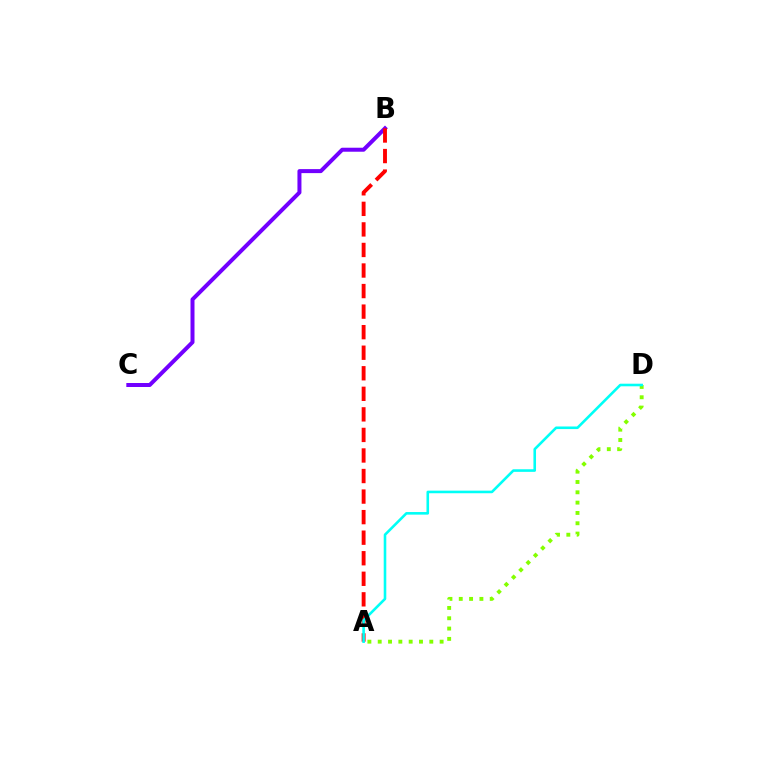{('A', 'D'): [{'color': '#84ff00', 'line_style': 'dotted', 'thickness': 2.8}, {'color': '#00fff6', 'line_style': 'solid', 'thickness': 1.87}], ('B', 'C'): [{'color': '#7200ff', 'line_style': 'solid', 'thickness': 2.88}], ('A', 'B'): [{'color': '#ff0000', 'line_style': 'dashed', 'thickness': 2.79}]}